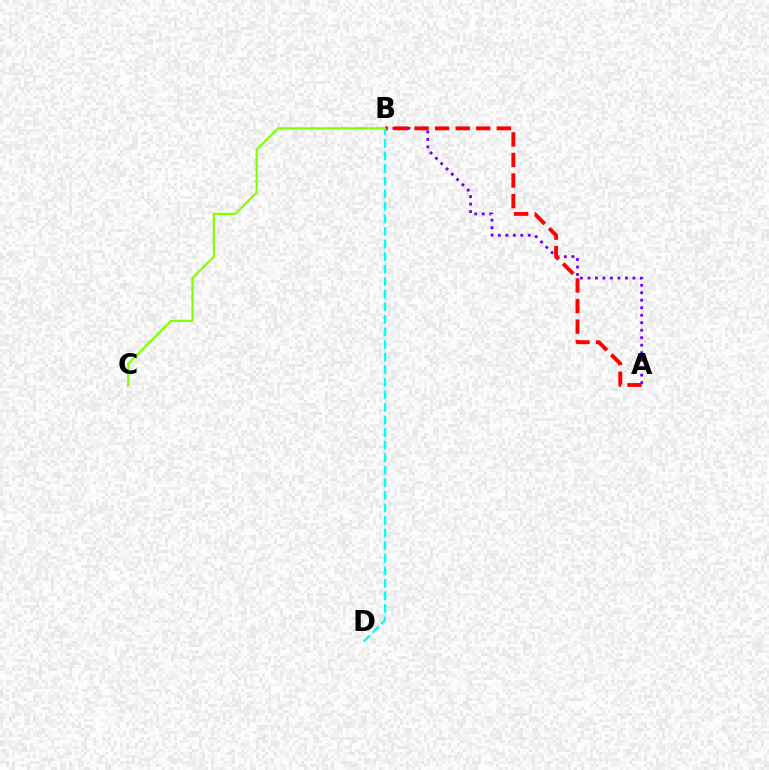{('A', 'B'): [{'color': '#7200ff', 'line_style': 'dotted', 'thickness': 2.04}, {'color': '#ff0000', 'line_style': 'dashed', 'thickness': 2.79}], ('B', 'D'): [{'color': '#00fff6', 'line_style': 'dashed', 'thickness': 1.71}], ('B', 'C'): [{'color': '#84ff00', 'line_style': 'solid', 'thickness': 1.59}]}